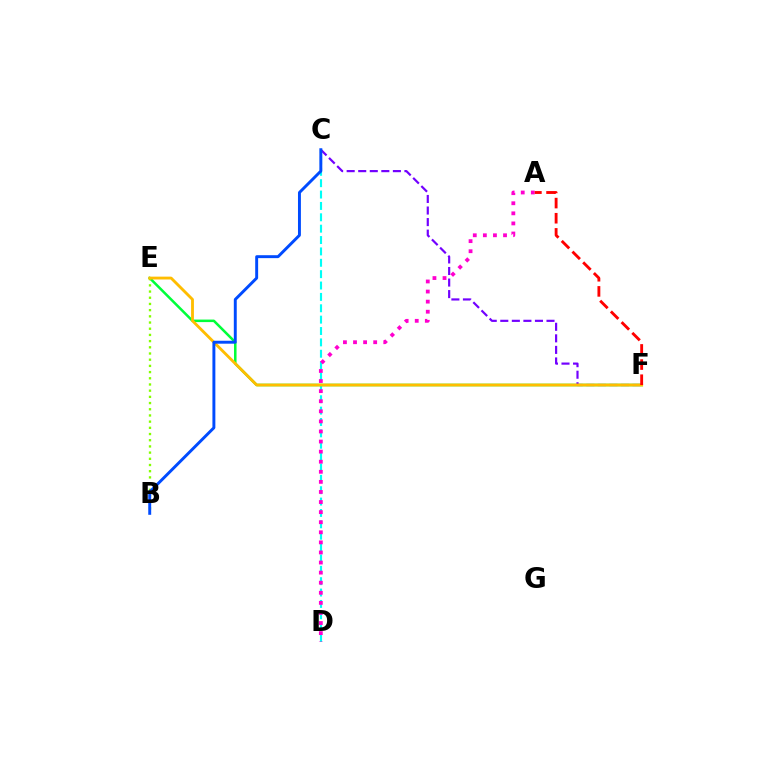{('C', 'D'): [{'color': '#00fff6', 'line_style': 'dashed', 'thickness': 1.54}], ('E', 'F'): [{'color': '#00ff39', 'line_style': 'solid', 'thickness': 1.82}, {'color': '#ffbd00', 'line_style': 'solid', 'thickness': 2.04}], ('C', 'F'): [{'color': '#7200ff', 'line_style': 'dashed', 'thickness': 1.57}], ('B', 'E'): [{'color': '#84ff00', 'line_style': 'dotted', 'thickness': 1.68}], ('A', 'D'): [{'color': '#ff00cf', 'line_style': 'dotted', 'thickness': 2.74}], ('A', 'F'): [{'color': '#ff0000', 'line_style': 'dashed', 'thickness': 2.06}], ('B', 'C'): [{'color': '#004bff', 'line_style': 'solid', 'thickness': 2.11}]}